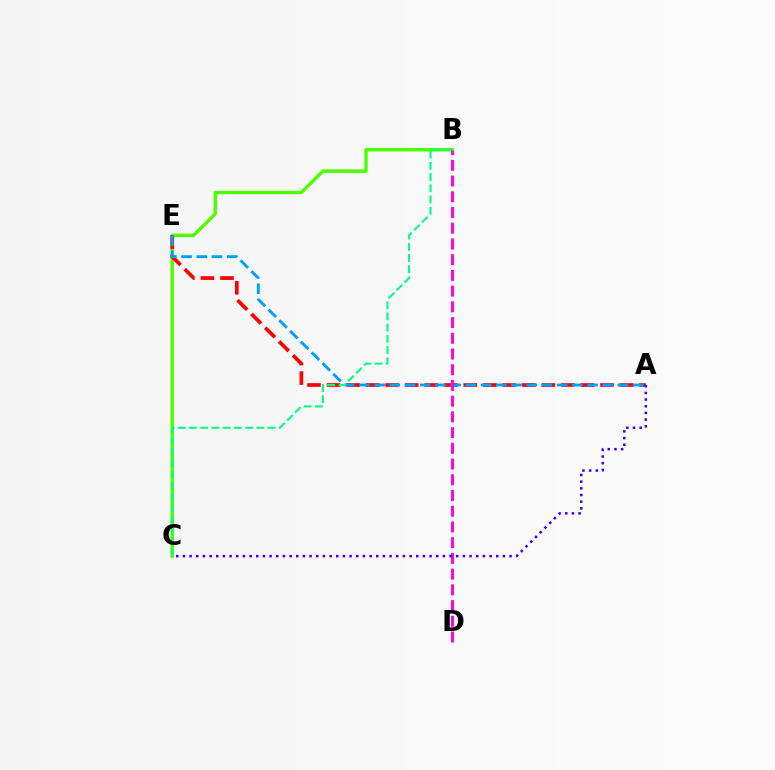{('C', 'E'): [{'color': '#ffd500', 'line_style': 'dashed', 'thickness': 1.63}], ('B', 'C'): [{'color': '#4fff00', 'line_style': 'solid', 'thickness': 2.49}, {'color': '#00ff86', 'line_style': 'dashed', 'thickness': 1.53}], ('A', 'E'): [{'color': '#ff0000', 'line_style': 'dashed', 'thickness': 2.65}, {'color': '#009eff', 'line_style': 'dashed', 'thickness': 2.07}], ('B', 'D'): [{'color': '#ff00ed', 'line_style': 'dashed', 'thickness': 2.14}], ('A', 'C'): [{'color': '#3700ff', 'line_style': 'dotted', 'thickness': 1.81}]}